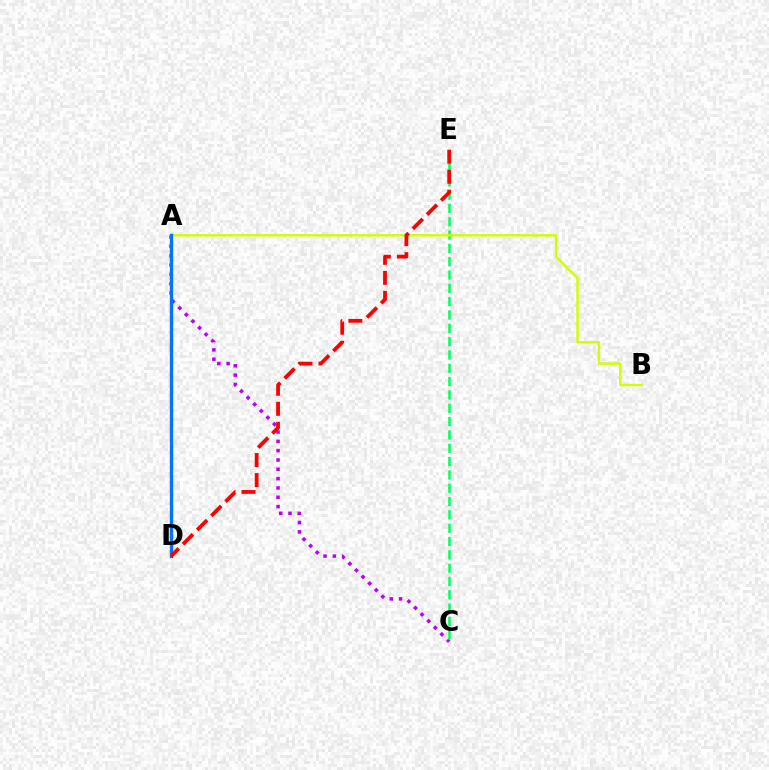{('A', 'C'): [{'color': '#b900ff', 'line_style': 'dotted', 'thickness': 2.53}], ('C', 'E'): [{'color': '#00ff5c', 'line_style': 'dashed', 'thickness': 1.81}], ('A', 'B'): [{'color': '#d1ff00', 'line_style': 'solid', 'thickness': 1.76}], ('A', 'D'): [{'color': '#0074ff', 'line_style': 'solid', 'thickness': 2.41}], ('D', 'E'): [{'color': '#ff0000', 'line_style': 'dashed', 'thickness': 2.72}]}